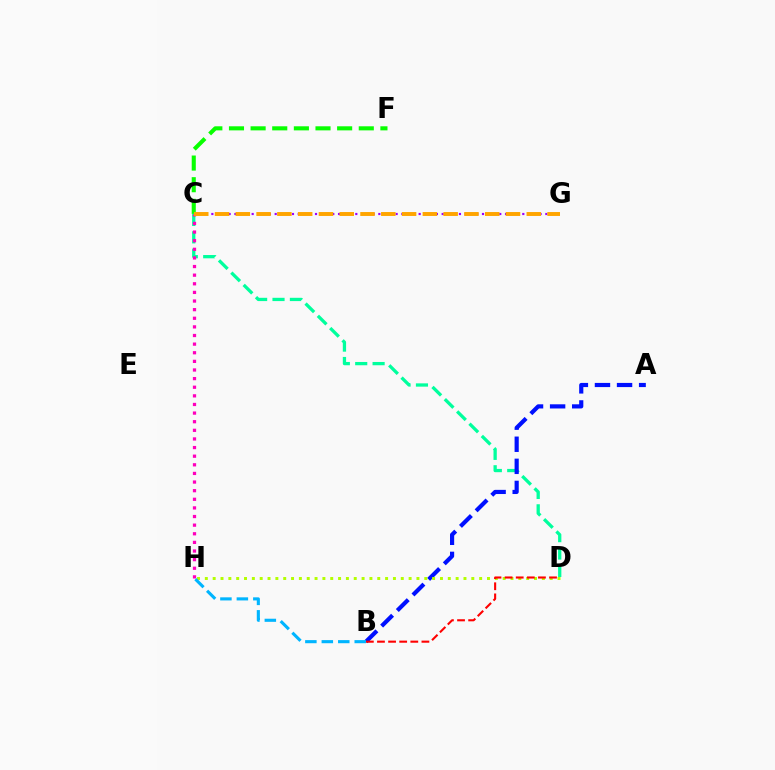{('C', 'D'): [{'color': '#00ff9d', 'line_style': 'dashed', 'thickness': 2.36}], ('C', 'G'): [{'color': '#9b00ff', 'line_style': 'dotted', 'thickness': 1.56}, {'color': '#ffa500', 'line_style': 'dashed', 'thickness': 2.82}], ('A', 'B'): [{'color': '#0010ff', 'line_style': 'dashed', 'thickness': 3.0}], ('C', 'H'): [{'color': '#ff00bd', 'line_style': 'dotted', 'thickness': 2.34}], ('C', 'F'): [{'color': '#08ff00', 'line_style': 'dashed', 'thickness': 2.94}], ('D', 'H'): [{'color': '#b3ff00', 'line_style': 'dotted', 'thickness': 2.13}], ('B', 'D'): [{'color': '#ff0000', 'line_style': 'dashed', 'thickness': 1.51}], ('B', 'H'): [{'color': '#00b5ff', 'line_style': 'dashed', 'thickness': 2.23}]}